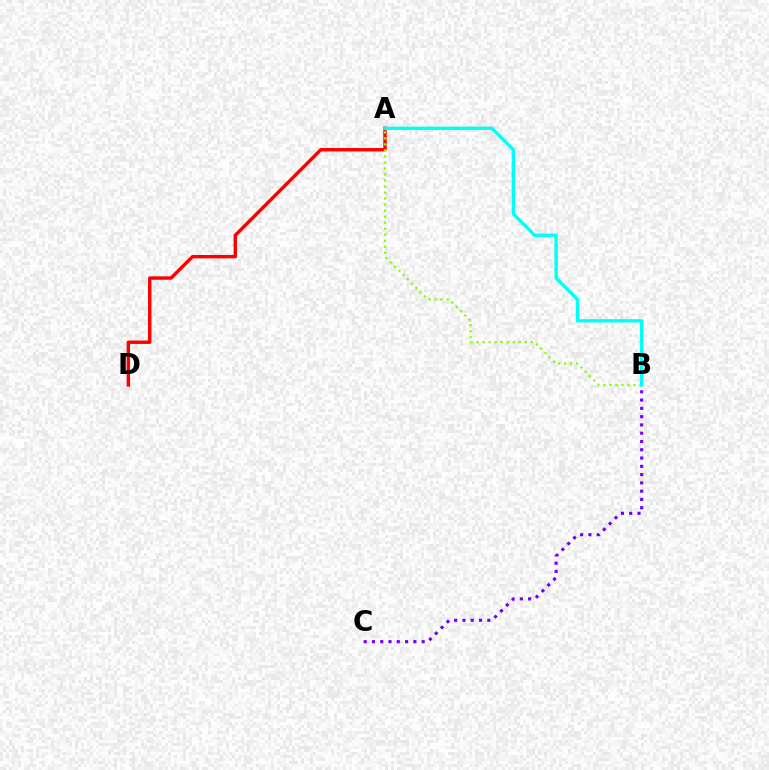{('A', 'D'): [{'color': '#ff0000', 'line_style': 'solid', 'thickness': 2.46}], ('A', 'B'): [{'color': '#84ff00', 'line_style': 'dotted', 'thickness': 1.64}, {'color': '#00fff6', 'line_style': 'solid', 'thickness': 2.42}], ('B', 'C'): [{'color': '#7200ff', 'line_style': 'dotted', 'thickness': 2.25}]}